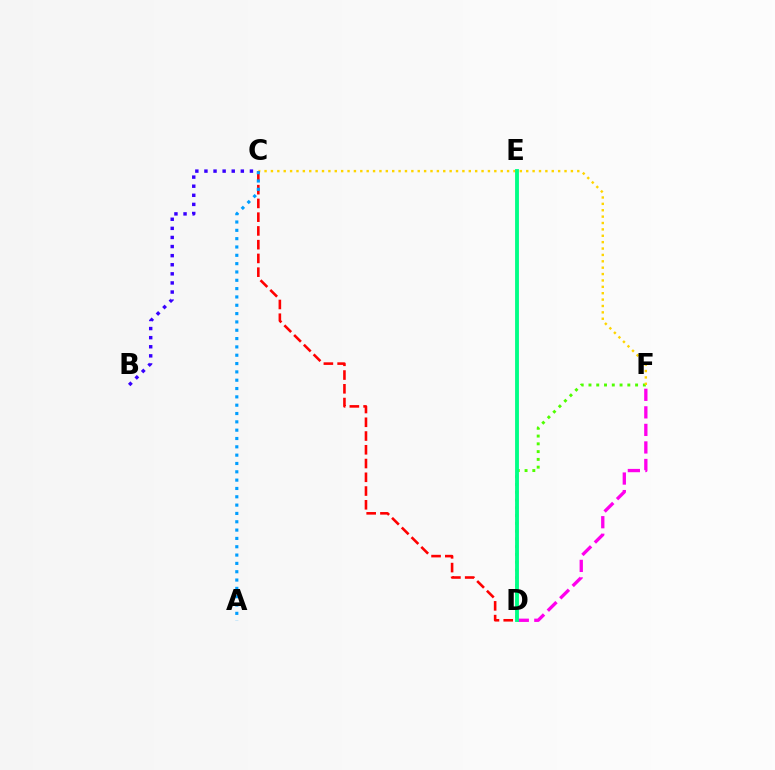{('B', 'C'): [{'color': '#3700ff', 'line_style': 'dotted', 'thickness': 2.47}], ('D', 'F'): [{'color': '#ff00ed', 'line_style': 'dashed', 'thickness': 2.38}, {'color': '#4fff00', 'line_style': 'dotted', 'thickness': 2.11}], ('C', 'F'): [{'color': '#ffd500', 'line_style': 'dotted', 'thickness': 1.73}], ('C', 'D'): [{'color': '#ff0000', 'line_style': 'dashed', 'thickness': 1.87}], ('D', 'E'): [{'color': '#00ff86', 'line_style': 'solid', 'thickness': 2.78}], ('A', 'C'): [{'color': '#009eff', 'line_style': 'dotted', 'thickness': 2.26}]}